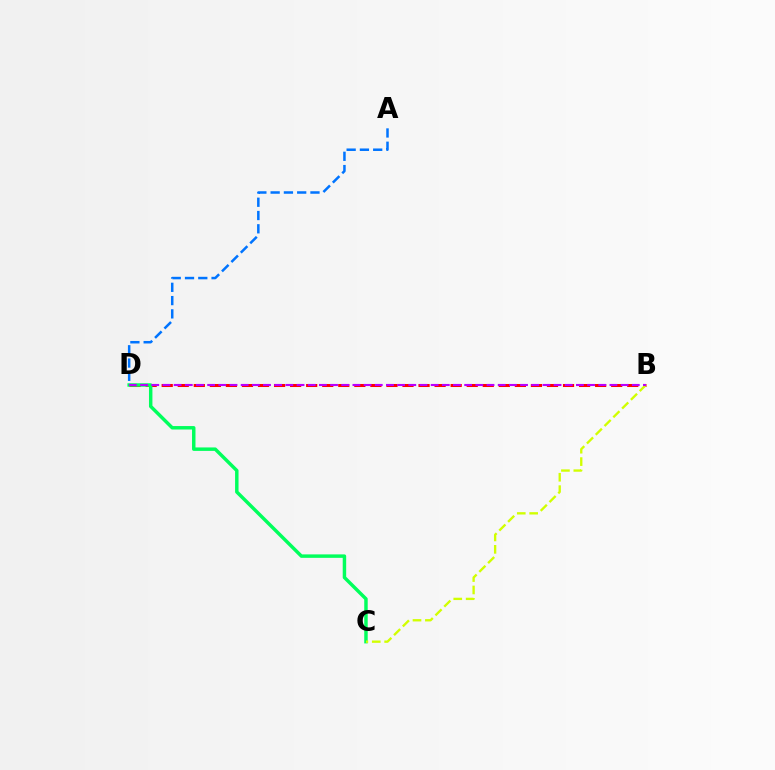{('B', 'D'): [{'color': '#ff0000', 'line_style': 'dashed', 'thickness': 2.18}, {'color': '#b900ff', 'line_style': 'dashed', 'thickness': 1.52}], ('C', 'D'): [{'color': '#00ff5c', 'line_style': 'solid', 'thickness': 2.49}], ('B', 'C'): [{'color': '#d1ff00', 'line_style': 'dashed', 'thickness': 1.68}], ('A', 'D'): [{'color': '#0074ff', 'line_style': 'dashed', 'thickness': 1.8}]}